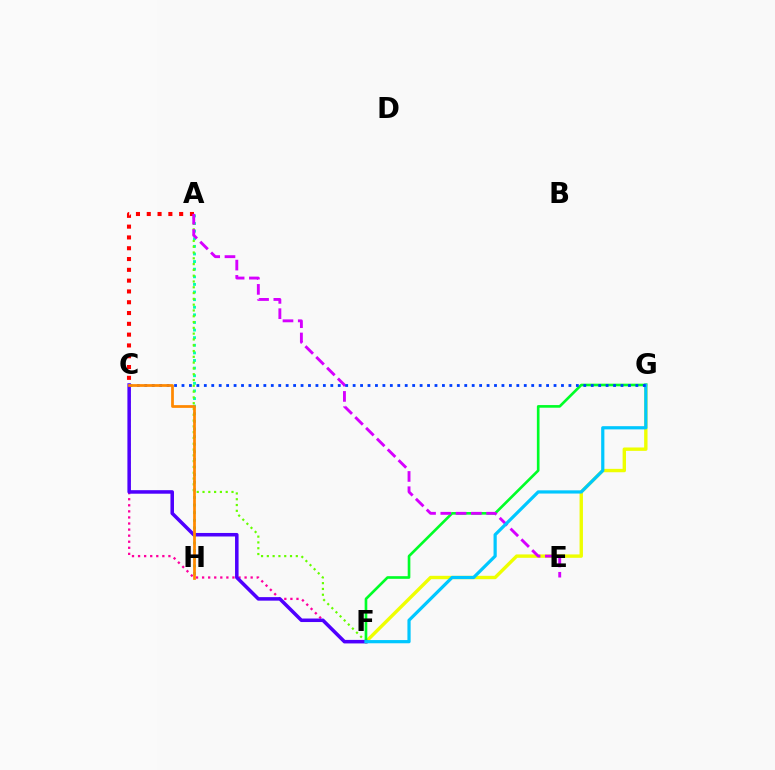{('C', 'F'): [{'color': '#ff00a0', 'line_style': 'dotted', 'thickness': 1.65}, {'color': '#4f00ff', 'line_style': 'solid', 'thickness': 2.54}], ('A', 'H'): [{'color': '#00ffaf', 'line_style': 'dotted', 'thickness': 2.07}], ('F', 'G'): [{'color': '#eeff00', 'line_style': 'solid', 'thickness': 2.44}, {'color': '#00ff27', 'line_style': 'solid', 'thickness': 1.9}, {'color': '#00c7ff', 'line_style': 'solid', 'thickness': 2.31}], ('A', 'F'): [{'color': '#66ff00', 'line_style': 'dotted', 'thickness': 1.57}], ('A', 'C'): [{'color': '#ff0000', 'line_style': 'dotted', 'thickness': 2.93}], ('A', 'E'): [{'color': '#d600ff', 'line_style': 'dashed', 'thickness': 2.07}], ('C', 'G'): [{'color': '#003fff', 'line_style': 'dotted', 'thickness': 2.02}], ('C', 'H'): [{'color': '#ff8800', 'line_style': 'solid', 'thickness': 1.98}]}